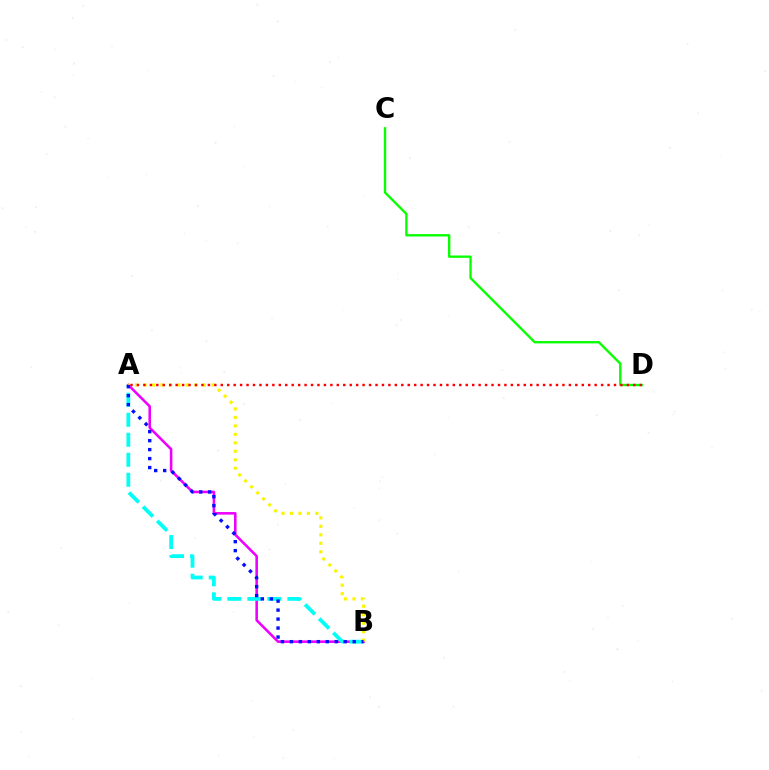{('A', 'B'): [{'color': '#ee00ff', 'line_style': 'solid', 'thickness': 1.85}, {'color': '#00fff6', 'line_style': 'dashed', 'thickness': 2.72}, {'color': '#fcf500', 'line_style': 'dotted', 'thickness': 2.3}, {'color': '#0010ff', 'line_style': 'dotted', 'thickness': 2.44}], ('C', 'D'): [{'color': '#08ff00', 'line_style': 'solid', 'thickness': 1.7}], ('A', 'D'): [{'color': '#ff0000', 'line_style': 'dotted', 'thickness': 1.75}]}